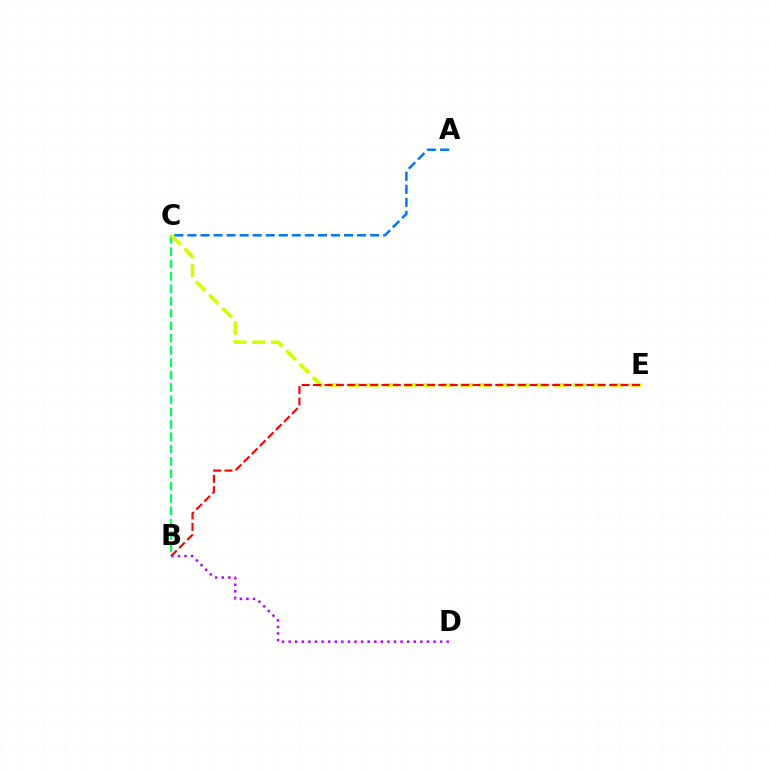{('B', 'C'): [{'color': '#00ff5c', 'line_style': 'dashed', 'thickness': 1.68}], ('C', 'E'): [{'color': '#d1ff00', 'line_style': 'dashed', 'thickness': 2.55}], ('B', 'E'): [{'color': '#ff0000', 'line_style': 'dashed', 'thickness': 1.55}], ('A', 'C'): [{'color': '#0074ff', 'line_style': 'dashed', 'thickness': 1.77}], ('B', 'D'): [{'color': '#b900ff', 'line_style': 'dotted', 'thickness': 1.79}]}